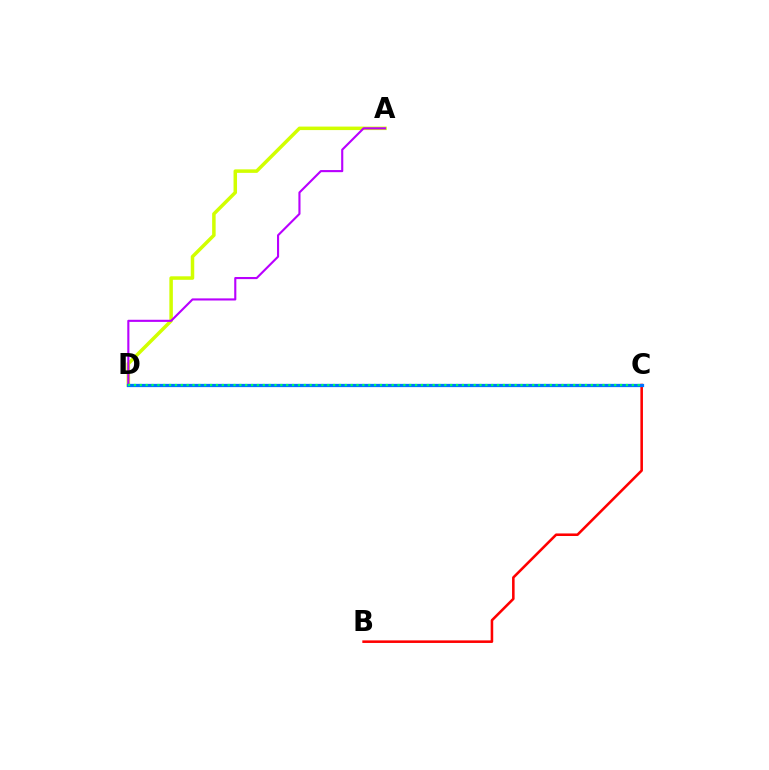{('A', 'D'): [{'color': '#d1ff00', 'line_style': 'solid', 'thickness': 2.52}, {'color': '#b900ff', 'line_style': 'solid', 'thickness': 1.52}], ('B', 'C'): [{'color': '#ff0000', 'line_style': 'solid', 'thickness': 1.85}], ('C', 'D'): [{'color': '#0074ff', 'line_style': 'solid', 'thickness': 2.34}, {'color': '#00ff5c', 'line_style': 'dotted', 'thickness': 1.59}]}